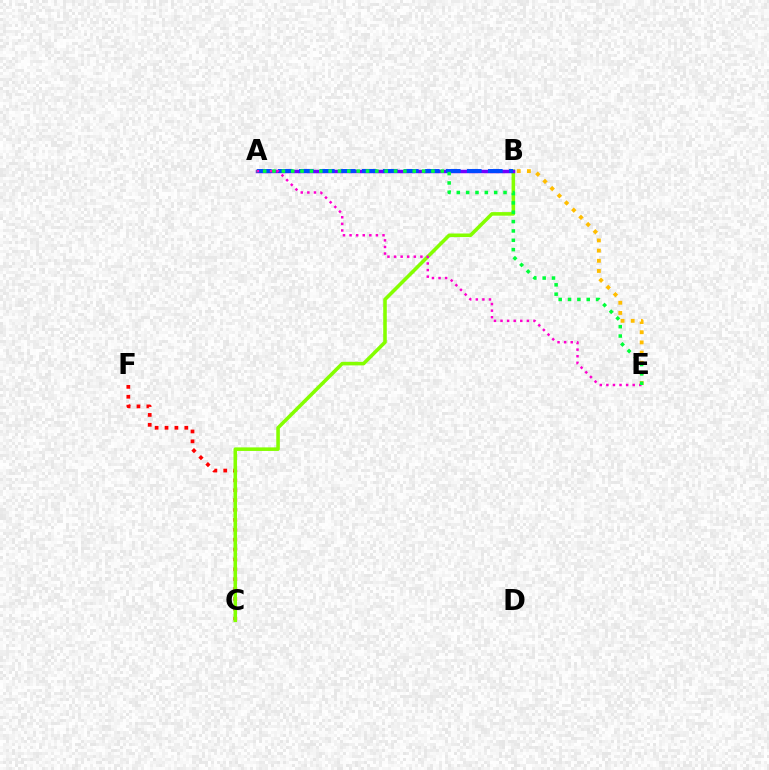{('A', 'B'): [{'color': '#00fff6', 'line_style': 'dashed', 'thickness': 2.05}, {'color': '#7200ff', 'line_style': 'solid', 'thickness': 2.51}, {'color': '#004bff', 'line_style': 'dashed', 'thickness': 2.85}], ('C', 'F'): [{'color': '#ff0000', 'line_style': 'dotted', 'thickness': 2.69}], ('B', 'C'): [{'color': '#84ff00', 'line_style': 'solid', 'thickness': 2.56}], ('B', 'E'): [{'color': '#ffbd00', 'line_style': 'dotted', 'thickness': 2.76}], ('A', 'E'): [{'color': '#ff00cf', 'line_style': 'dotted', 'thickness': 1.79}, {'color': '#00ff39', 'line_style': 'dotted', 'thickness': 2.54}]}